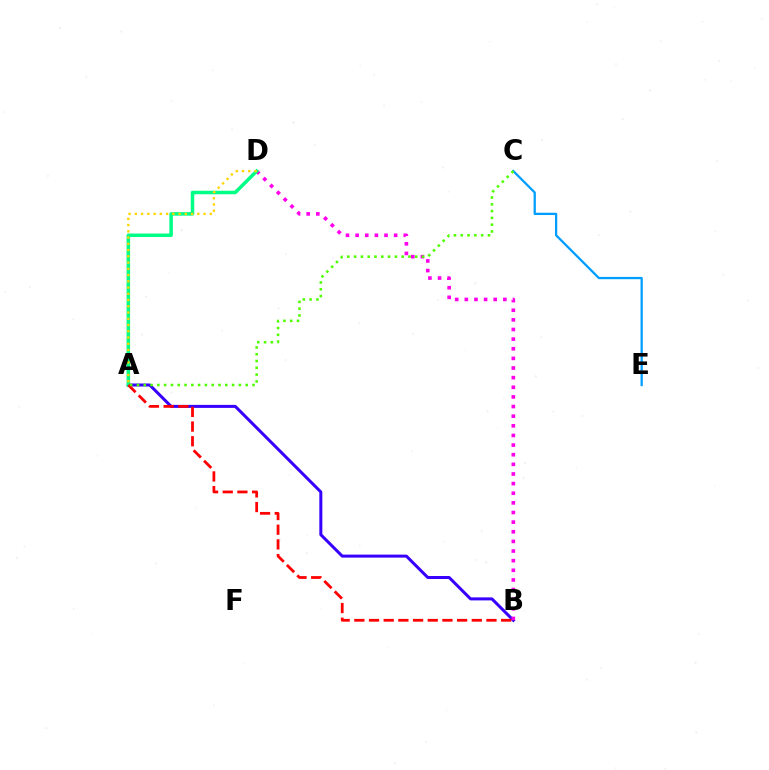{('A', 'B'): [{'color': '#3700ff', 'line_style': 'solid', 'thickness': 2.17}, {'color': '#ff0000', 'line_style': 'dashed', 'thickness': 1.99}], ('C', 'E'): [{'color': '#009eff', 'line_style': 'solid', 'thickness': 1.64}], ('B', 'D'): [{'color': '#ff00ed', 'line_style': 'dotted', 'thickness': 2.62}], ('A', 'D'): [{'color': '#00ff86', 'line_style': 'solid', 'thickness': 2.53}, {'color': '#ffd500', 'line_style': 'dotted', 'thickness': 1.7}], ('A', 'C'): [{'color': '#4fff00', 'line_style': 'dotted', 'thickness': 1.85}]}